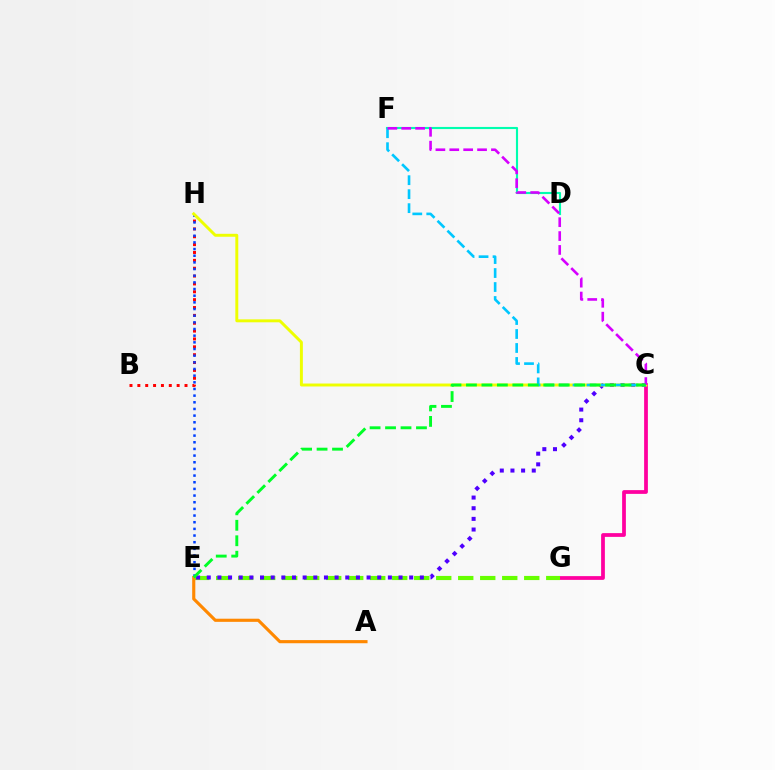{('C', 'G'): [{'color': '#ff00a0', 'line_style': 'solid', 'thickness': 2.7}], ('B', 'H'): [{'color': '#ff0000', 'line_style': 'dotted', 'thickness': 2.14}], ('E', 'G'): [{'color': '#66ff00', 'line_style': 'dashed', 'thickness': 2.99}], ('E', 'H'): [{'color': '#003fff', 'line_style': 'dotted', 'thickness': 1.81}], ('C', 'E'): [{'color': '#4f00ff', 'line_style': 'dotted', 'thickness': 2.89}, {'color': '#00ff27', 'line_style': 'dashed', 'thickness': 2.1}], ('D', 'F'): [{'color': '#00ffaf', 'line_style': 'solid', 'thickness': 1.53}], ('C', 'H'): [{'color': '#eeff00', 'line_style': 'solid', 'thickness': 2.12}], ('C', 'F'): [{'color': '#00c7ff', 'line_style': 'dashed', 'thickness': 1.9}, {'color': '#d600ff', 'line_style': 'dashed', 'thickness': 1.89}], ('A', 'E'): [{'color': '#ff8800', 'line_style': 'solid', 'thickness': 2.26}]}